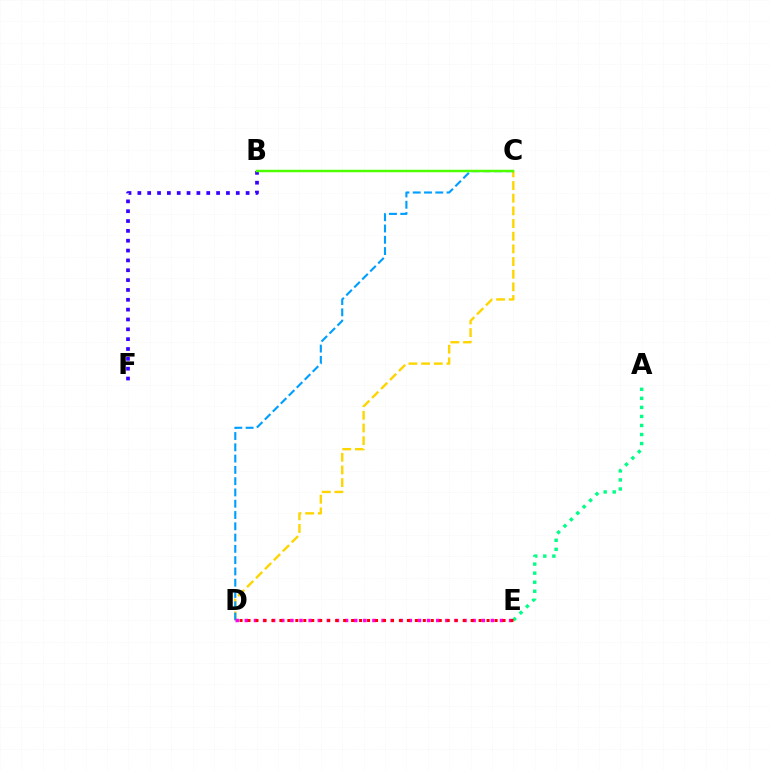{('C', 'D'): [{'color': '#ffd500', 'line_style': 'dashed', 'thickness': 1.72}, {'color': '#009eff', 'line_style': 'dashed', 'thickness': 1.53}], ('B', 'F'): [{'color': '#3700ff', 'line_style': 'dotted', 'thickness': 2.67}], ('D', 'E'): [{'color': '#ff00ed', 'line_style': 'dotted', 'thickness': 2.48}, {'color': '#ff0000', 'line_style': 'dotted', 'thickness': 2.17}], ('B', 'C'): [{'color': '#4fff00', 'line_style': 'solid', 'thickness': 1.78}], ('A', 'E'): [{'color': '#00ff86', 'line_style': 'dotted', 'thickness': 2.46}]}